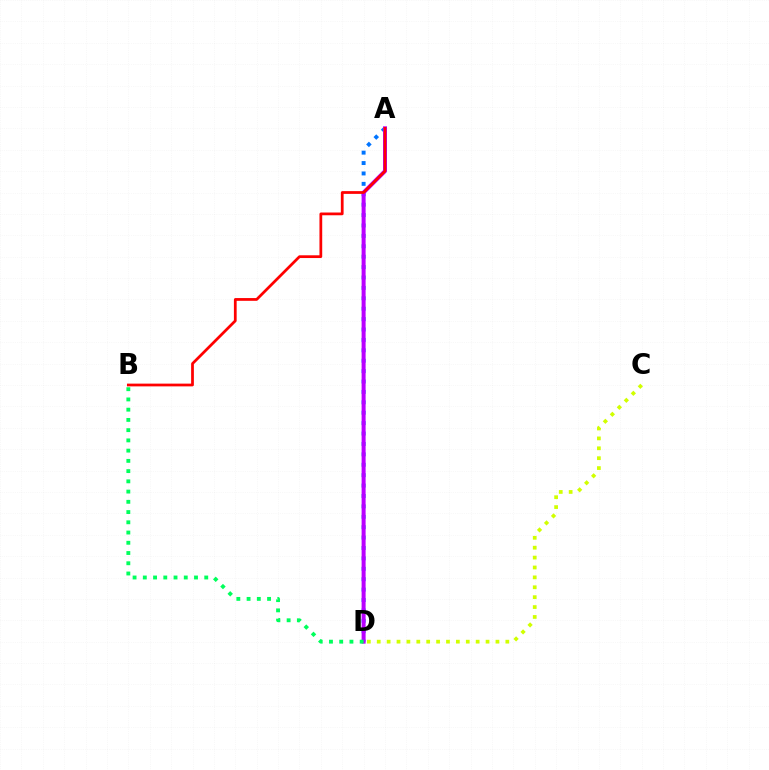{('C', 'D'): [{'color': '#d1ff00', 'line_style': 'dotted', 'thickness': 2.69}], ('A', 'D'): [{'color': '#0074ff', 'line_style': 'dotted', 'thickness': 2.83}, {'color': '#b900ff', 'line_style': 'solid', 'thickness': 2.88}], ('A', 'B'): [{'color': '#ff0000', 'line_style': 'solid', 'thickness': 1.98}], ('B', 'D'): [{'color': '#00ff5c', 'line_style': 'dotted', 'thickness': 2.78}]}